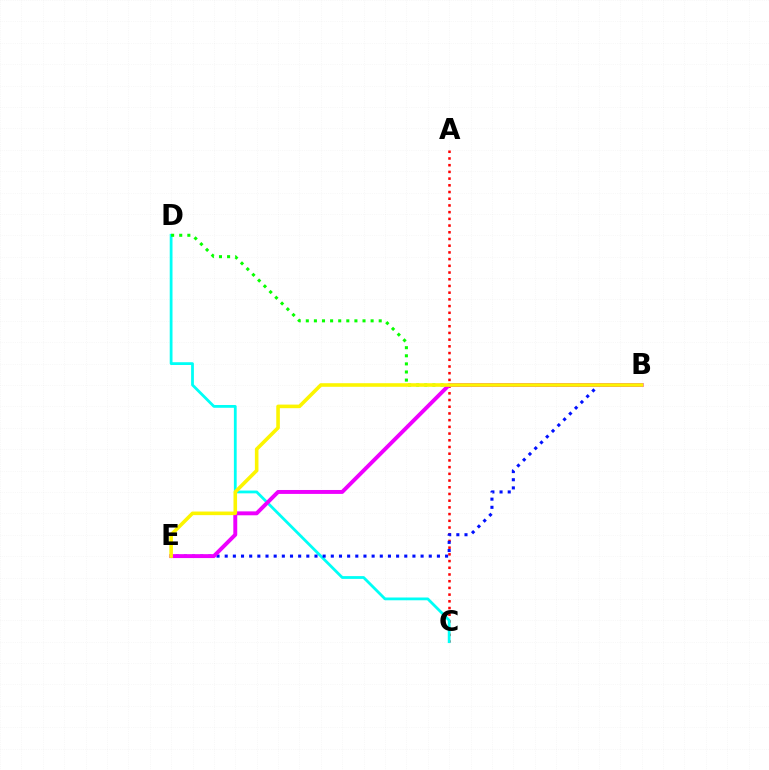{('A', 'C'): [{'color': '#ff0000', 'line_style': 'dotted', 'thickness': 1.82}], ('C', 'D'): [{'color': '#00fff6', 'line_style': 'solid', 'thickness': 2.01}], ('B', 'E'): [{'color': '#0010ff', 'line_style': 'dotted', 'thickness': 2.22}, {'color': '#ee00ff', 'line_style': 'solid', 'thickness': 2.82}, {'color': '#fcf500', 'line_style': 'solid', 'thickness': 2.59}], ('B', 'D'): [{'color': '#08ff00', 'line_style': 'dotted', 'thickness': 2.2}]}